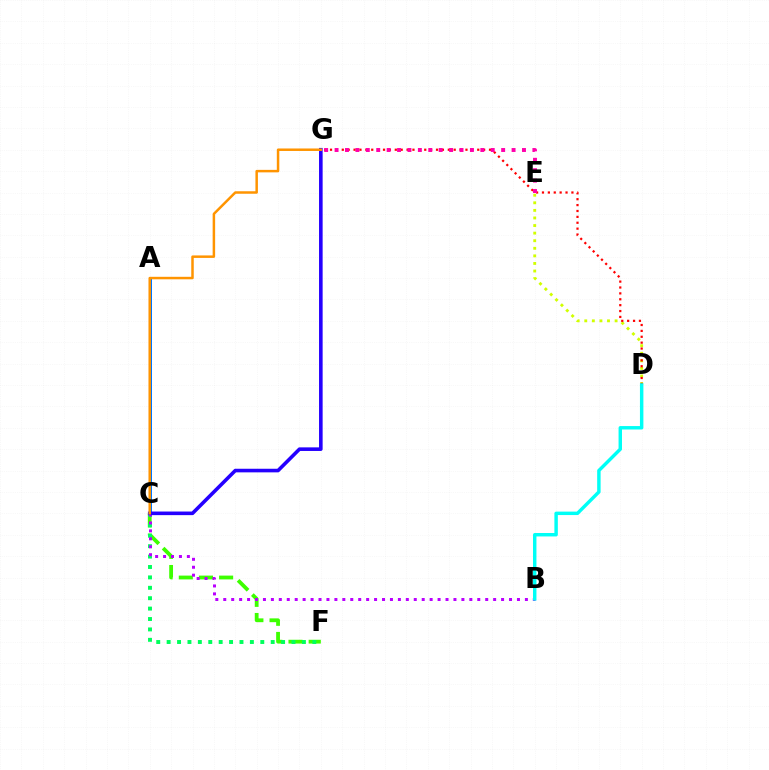{('D', 'E'): [{'color': '#d1ff00', 'line_style': 'dotted', 'thickness': 2.06}], ('C', 'F'): [{'color': '#3dff00', 'line_style': 'dashed', 'thickness': 2.74}, {'color': '#00ff5c', 'line_style': 'dotted', 'thickness': 2.83}], ('A', 'C'): [{'color': '#0074ff', 'line_style': 'solid', 'thickness': 2.15}], ('D', 'G'): [{'color': '#ff0000', 'line_style': 'dotted', 'thickness': 1.6}], ('B', 'C'): [{'color': '#b900ff', 'line_style': 'dotted', 'thickness': 2.16}], ('B', 'D'): [{'color': '#00fff6', 'line_style': 'solid', 'thickness': 2.48}], ('E', 'G'): [{'color': '#ff00ac', 'line_style': 'dotted', 'thickness': 2.83}], ('C', 'G'): [{'color': '#2500ff', 'line_style': 'solid', 'thickness': 2.59}, {'color': '#ff9400', 'line_style': 'solid', 'thickness': 1.79}]}